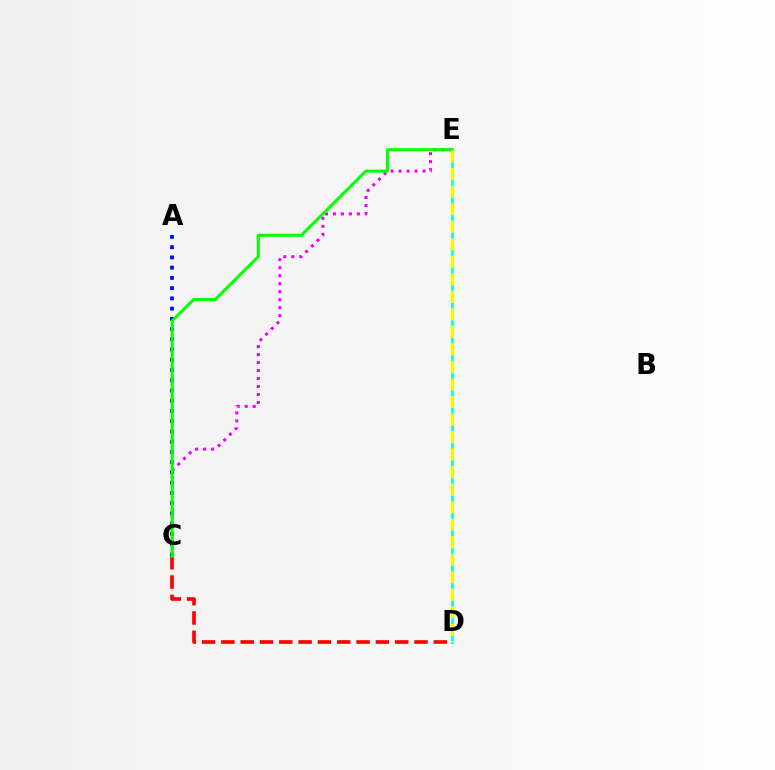{('C', 'D'): [{'color': '#ff0000', 'line_style': 'dashed', 'thickness': 2.62}], ('C', 'E'): [{'color': '#ee00ff', 'line_style': 'dotted', 'thickness': 2.17}, {'color': '#08ff00', 'line_style': 'solid', 'thickness': 2.2}], ('A', 'C'): [{'color': '#0010ff', 'line_style': 'dotted', 'thickness': 2.78}], ('D', 'E'): [{'color': '#00fff6', 'line_style': 'solid', 'thickness': 2.02}, {'color': '#fcf500', 'line_style': 'dashed', 'thickness': 2.38}]}